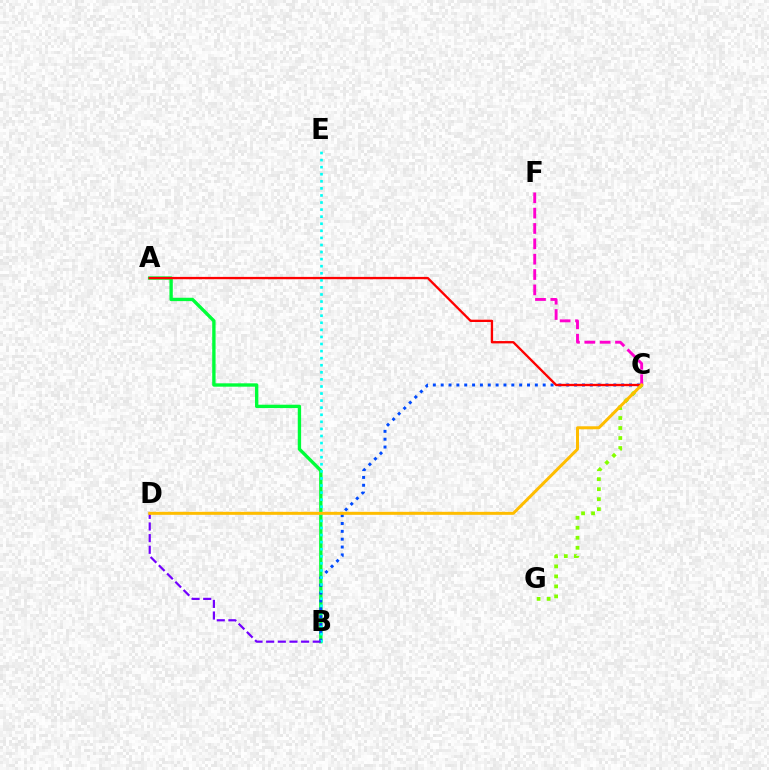{('A', 'B'): [{'color': '#00ff39', 'line_style': 'solid', 'thickness': 2.42}], ('C', 'G'): [{'color': '#84ff00', 'line_style': 'dotted', 'thickness': 2.72}], ('B', 'C'): [{'color': '#004bff', 'line_style': 'dotted', 'thickness': 2.13}], ('A', 'C'): [{'color': '#ff0000', 'line_style': 'solid', 'thickness': 1.67}], ('B', 'E'): [{'color': '#00fff6', 'line_style': 'dotted', 'thickness': 1.92}], ('B', 'D'): [{'color': '#7200ff', 'line_style': 'dashed', 'thickness': 1.58}], ('C', 'F'): [{'color': '#ff00cf', 'line_style': 'dashed', 'thickness': 2.09}], ('C', 'D'): [{'color': '#ffbd00', 'line_style': 'solid', 'thickness': 2.16}]}